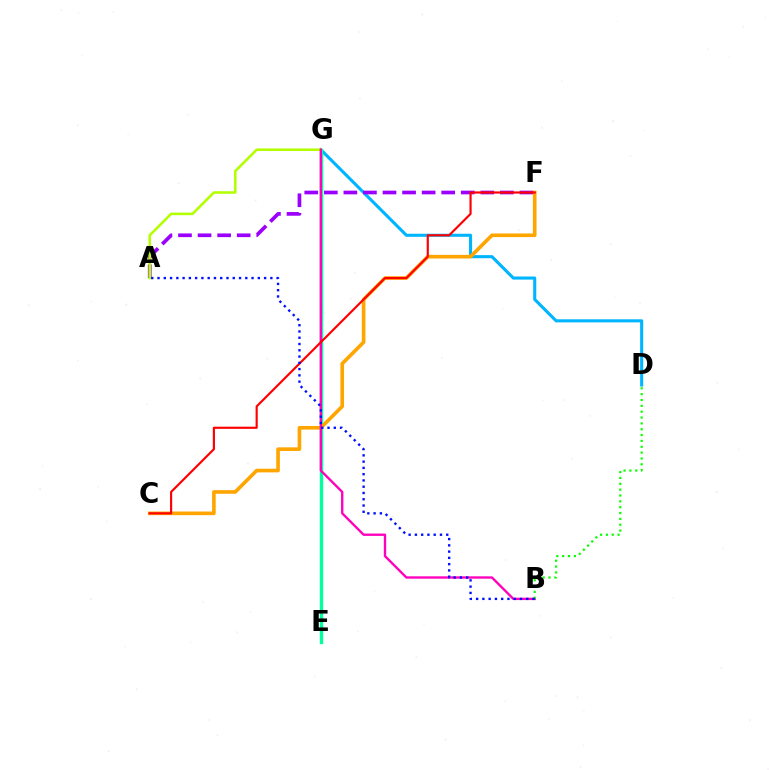{('D', 'G'): [{'color': '#00b5ff', 'line_style': 'solid', 'thickness': 2.22}], ('A', 'F'): [{'color': '#9b00ff', 'line_style': 'dashed', 'thickness': 2.66}], ('E', 'G'): [{'color': '#00ff9d', 'line_style': 'solid', 'thickness': 2.42}], ('C', 'F'): [{'color': '#ffa500', 'line_style': 'solid', 'thickness': 2.61}, {'color': '#ff0000', 'line_style': 'solid', 'thickness': 1.56}], ('A', 'G'): [{'color': '#b3ff00', 'line_style': 'solid', 'thickness': 1.85}], ('B', 'G'): [{'color': '#ff00bd', 'line_style': 'solid', 'thickness': 1.69}], ('B', 'D'): [{'color': '#08ff00', 'line_style': 'dotted', 'thickness': 1.59}], ('A', 'B'): [{'color': '#0010ff', 'line_style': 'dotted', 'thickness': 1.7}]}